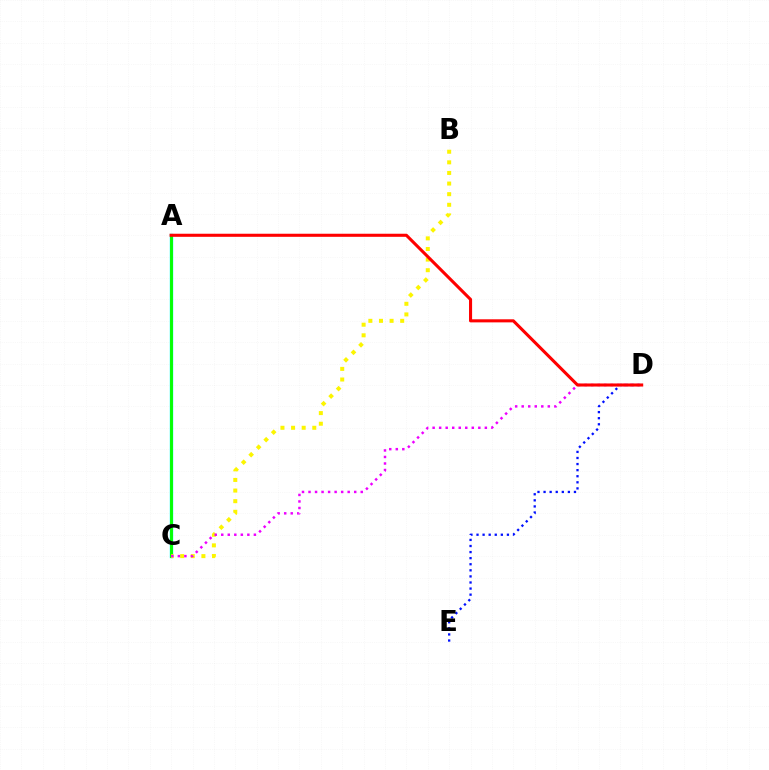{('D', 'E'): [{'color': '#0010ff', 'line_style': 'dotted', 'thickness': 1.65}], ('A', 'C'): [{'color': '#00fff6', 'line_style': 'solid', 'thickness': 2.46}, {'color': '#08ff00', 'line_style': 'solid', 'thickness': 2.1}], ('B', 'C'): [{'color': '#fcf500', 'line_style': 'dotted', 'thickness': 2.88}], ('C', 'D'): [{'color': '#ee00ff', 'line_style': 'dotted', 'thickness': 1.77}], ('A', 'D'): [{'color': '#ff0000', 'line_style': 'solid', 'thickness': 2.22}]}